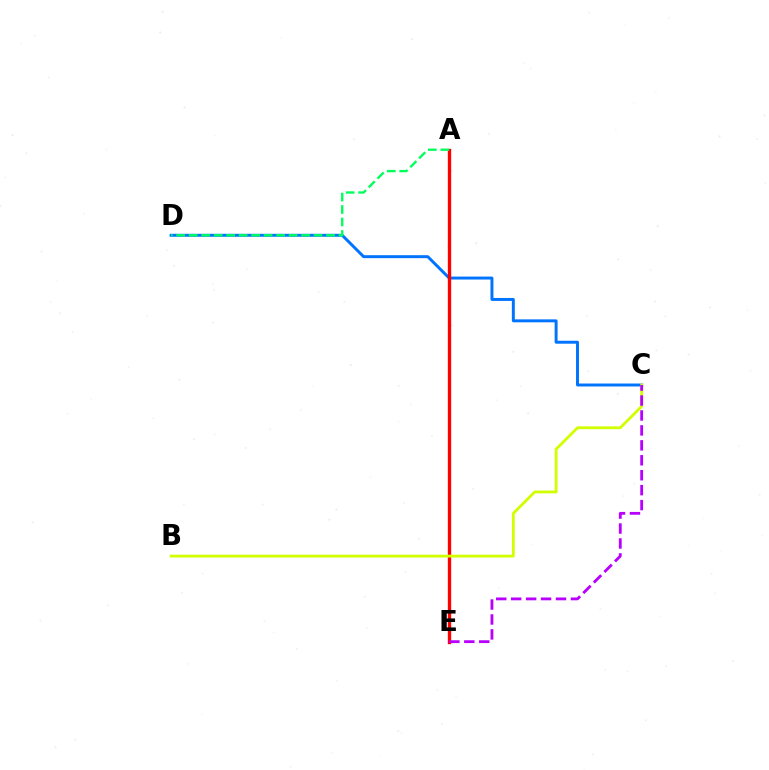{('C', 'D'): [{'color': '#0074ff', 'line_style': 'solid', 'thickness': 2.12}], ('A', 'E'): [{'color': '#ff0000', 'line_style': 'solid', 'thickness': 2.41}], ('A', 'D'): [{'color': '#00ff5c', 'line_style': 'dashed', 'thickness': 1.7}], ('B', 'C'): [{'color': '#d1ff00', 'line_style': 'solid', 'thickness': 2.02}], ('C', 'E'): [{'color': '#b900ff', 'line_style': 'dashed', 'thickness': 2.03}]}